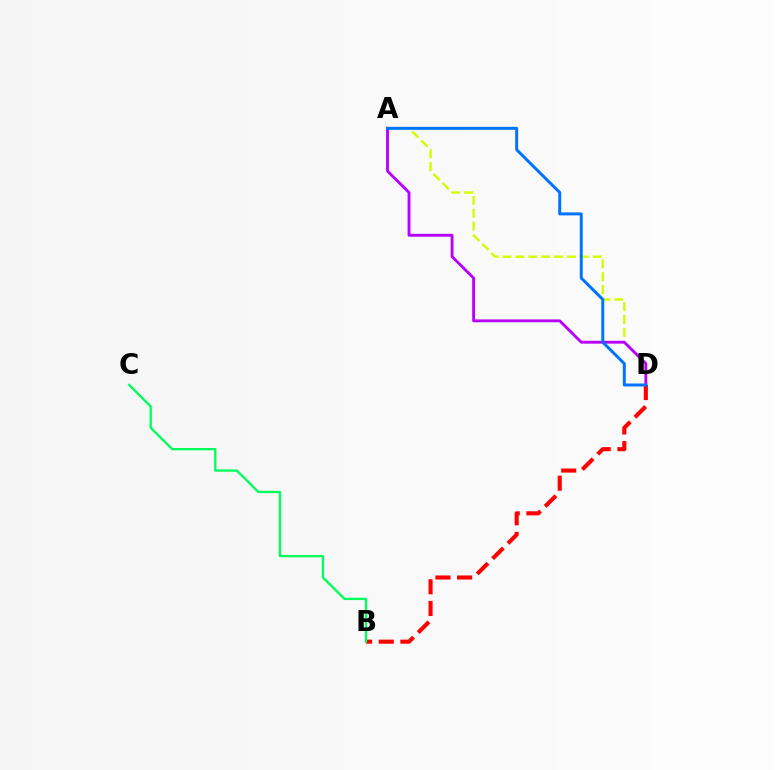{('A', 'D'): [{'color': '#d1ff00', 'line_style': 'dashed', 'thickness': 1.75}, {'color': '#b900ff', 'line_style': 'solid', 'thickness': 2.06}, {'color': '#0074ff', 'line_style': 'solid', 'thickness': 2.15}], ('B', 'D'): [{'color': '#ff0000', 'line_style': 'dashed', 'thickness': 2.94}], ('B', 'C'): [{'color': '#00ff5c', 'line_style': 'solid', 'thickness': 1.68}]}